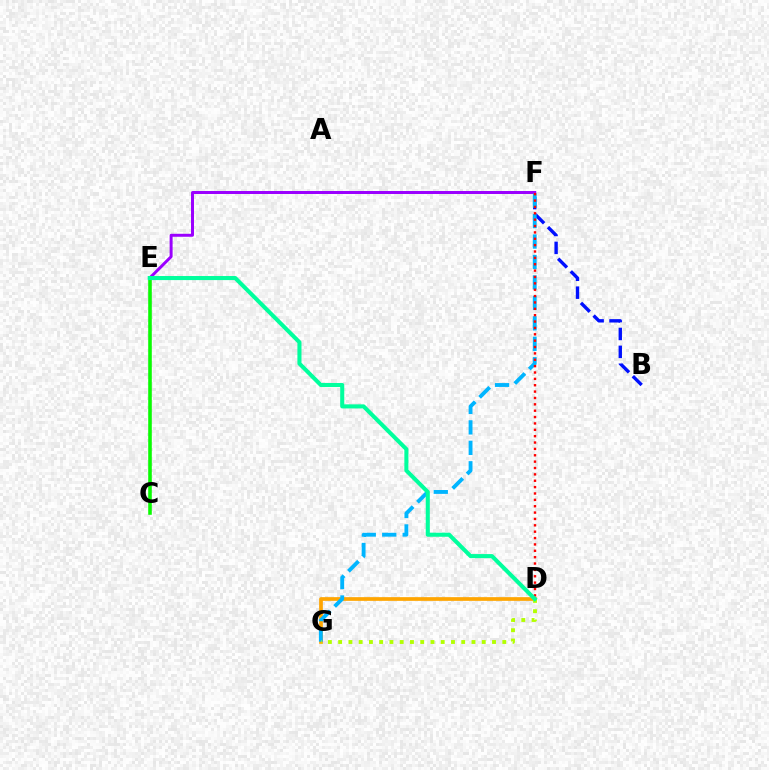{('C', 'E'): [{'color': '#ff00bd', 'line_style': 'solid', 'thickness': 1.54}, {'color': '#08ff00', 'line_style': 'solid', 'thickness': 2.56}], ('D', 'G'): [{'color': '#ffa500', 'line_style': 'solid', 'thickness': 2.66}, {'color': '#b3ff00', 'line_style': 'dotted', 'thickness': 2.79}], ('B', 'F'): [{'color': '#0010ff', 'line_style': 'dashed', 'thickness': 2.43}], ('E', 'F'): [{'color': '#9b00ff', 'line_style': 'solid', 'thickness': 2.14}], ('F', 'G'): [{'color': '#00b5ff', 'line_style': 'dashed', 'thickness': 2.78}], ('D', 'F'): [{'color': '#ff0000', 'line_style': 'dotted', 'thickness': 1.73}], ('D', 'E'): [{'color': '#00ff9d', 'line_style': 'solid', 'thickness': 2.93}]}